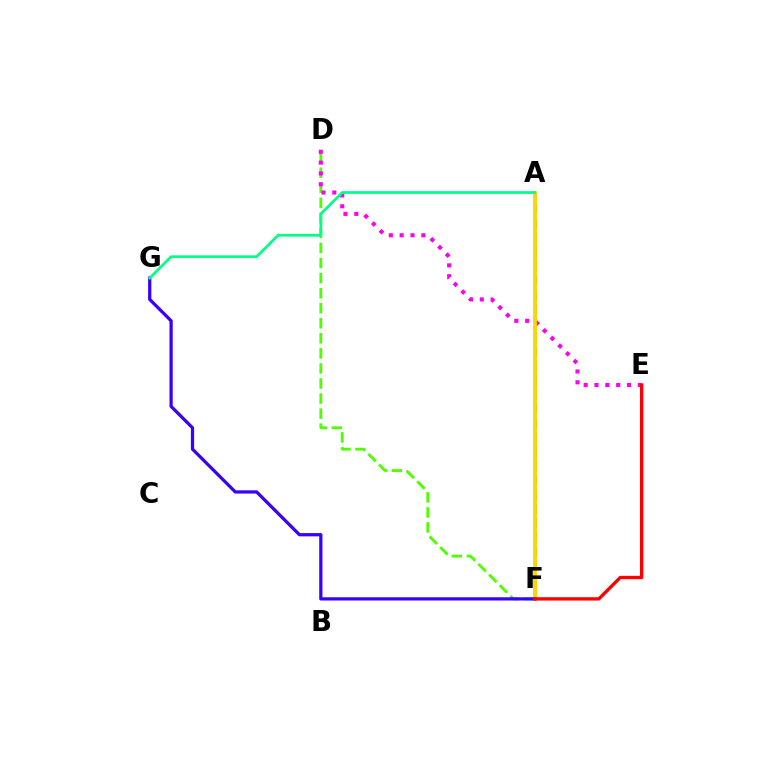{('A', 'F'): [{'color': '#009eff', 'line_style': 'dashed', 'thickness': 1.94}, {'color': '#ffd500', 'line_style': 'solid', 'thickness': 2.76}], ('D', 'F'): [{'color': '#4fff00', 'line_style': 'dashed', 'thickness': 2.05}], ('D', 'E'): [{'color': '#ff00ed', 'line_style': 'dotted', 'thickness': 2.95}], ('F', 'G'): [{'color': '#3700ff', 'line_style': 'solid', 'thickness': 2.33}], ('E', 'F'): [{'color': '#ff0000', 'line_style': 'solid', 'thickness': 2.4}], ('A', 'G'): [{'color': '#00ff86', 'line_style': 'solid', 'thickness': 1.95}]}